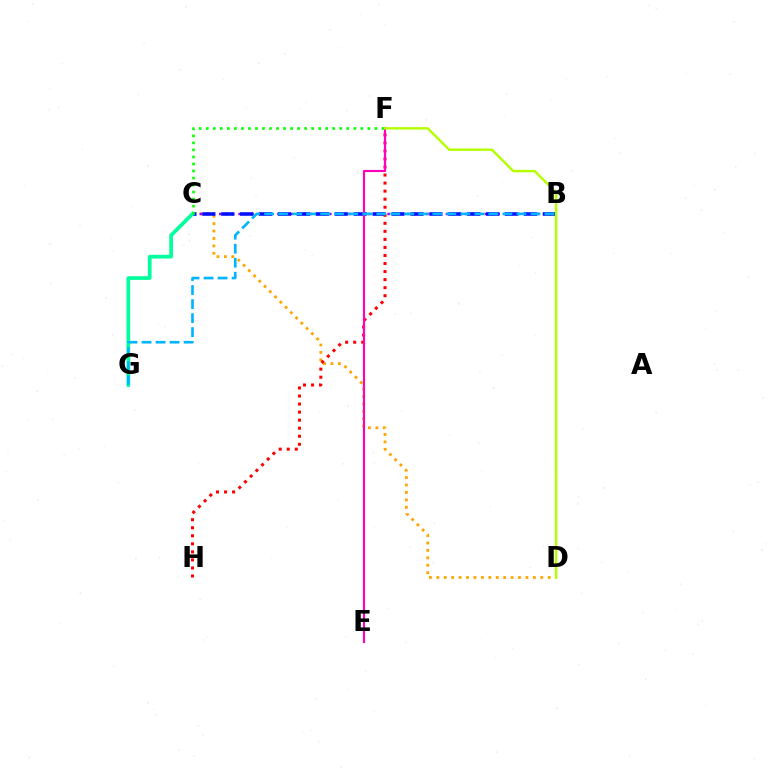{('C', 'D'): [{'color': '#ffa500', 'line_style': 'dotted', 'thickness': 2.02}], ('B', 'C'): [{'color': '#9b00ff', 'line_style': 'dotted', 'thickness': 1.76}, {'color': '#0010ff', 'line_style': 'dashed', 'thickness': 2.57}], ('C', 'G'): [{'color': '#00ff9d', 'line_style': 'solid', 'thickness': 2.67}], ('C', 'F'): [{'color': '#08ff00', 'line_style': 'dotted', 'thickness': 1.91}], ('F', 'H'): [{'color': '#ff0000', 'line_style': 'dotted', 'thickness': 2.19}], ('E', 'F'): [{'color': '#ff00bd', 'line_style': 'solid', 'thickness': 1.54}], ('B', 'G'): [{'color': '#00b5ff', 'line_style': 'dashed', 'thickness': 1.9}], ('D', 'F'): [{'color': '#b3ff00', 'line_style': 'solid', 'thickness': 1.74}]}